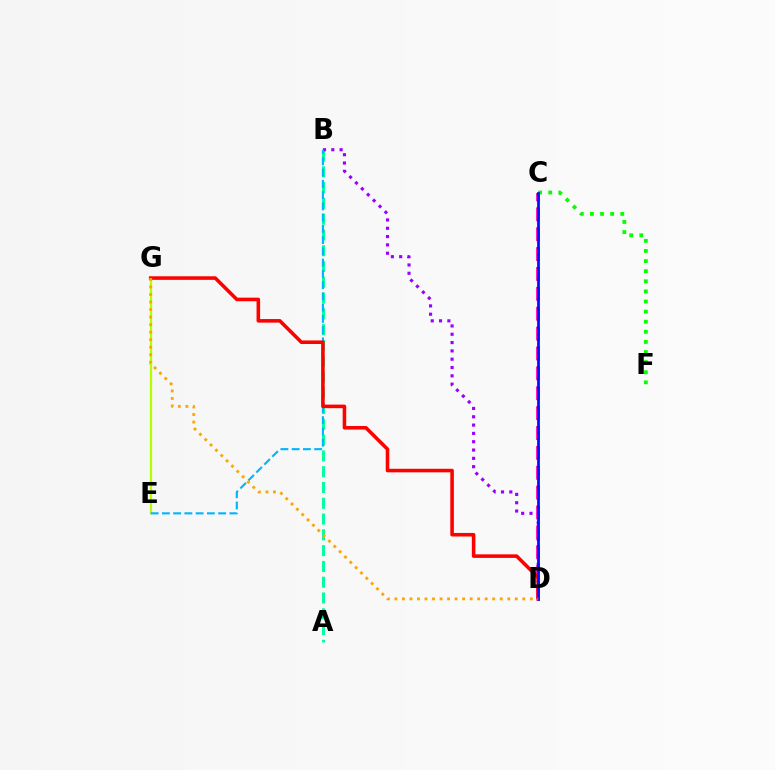{('A', 'B'): [{'color': '#00ff9d', 'line_style': 'dashed', 'thickness': 2.14}], ('C', 'F'): [{'color': '#08ff00', 'line_style': 'dotted', 'thickness': 2.75}], ('B', 'D'): [{'color': '#9b00ff', 'line_style': 'dotted', 'thickness': 2.26}], ('C', 'D'): [{'color': '#ff00bd', 'line_style': 'dashed', 'thickness': 2.7}, {'color': '#0010ff', 'line_style': 'solid', 'thickness': 1.99}], ('E', 'G'): [{'color': '#b3ff00', 'line_style': 'solid', 'thickness': 1.62}], ('B', 'E'): [{'color': '#00b5ff', 'line_style': 'dashed', 'thickness': 1.53}], ('D', 'G'): [{'color': '#ff0000', 'line_style': 'solid', 'thickness': 2.57}, {'color': '#ffa500', 'line_style': 'dotted', 'thickness': 2.04}]}